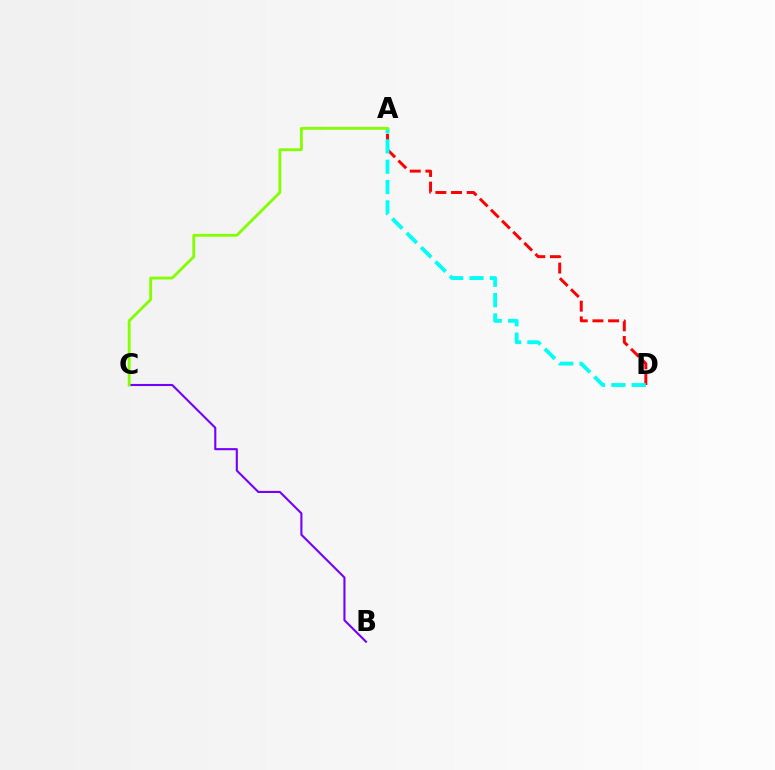{('A', 'D'): [{'color': '#ff0000', 'line_style': 'dashed', 'thickness': 2.13}, {'color': '#00fff6', 'line_style': 'dashed', 'thickness': 2.76}], ('B', 'C'): [{'color': '#7200ff', 'line_style': 'solid', 'thickness': 1.51}], ('A', 'C'): [{'color': '#84ff00', 'line_style': 'solid', 'thickness': 2.04}]}